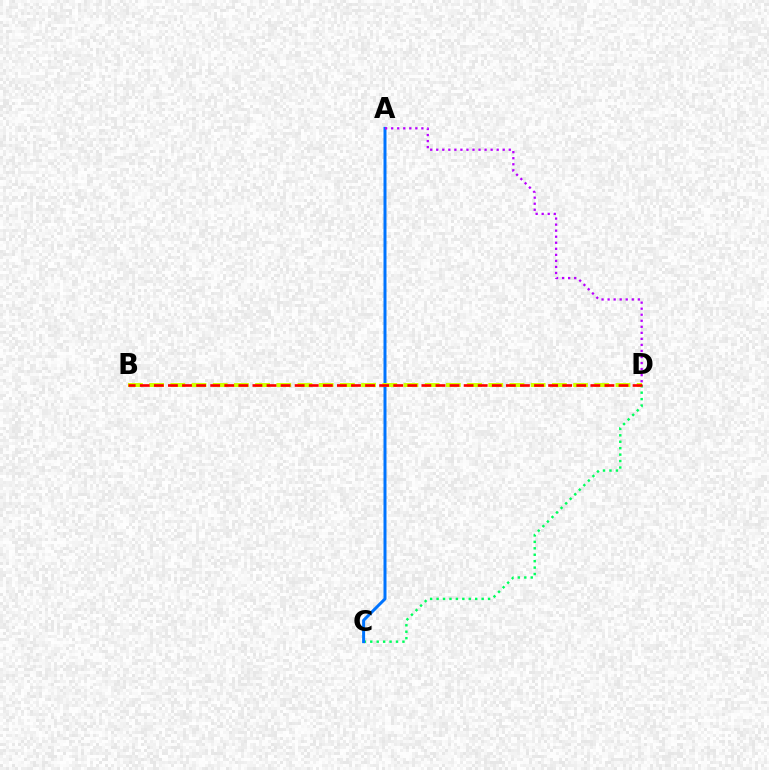{('C', 'D'): [{'color': '#00ff5c', 'line_style': 'dotted', 'thickness': 1.75}], ('A', 'C'): [{'color': '#0074ff', 'line_style': 'solid', 'thickness': 2.15}], ('B', 'D'): [{'color': '#d1ff00', 'line_style': 'dashed', 'thickness': 2.88}, {'color': '#ff0000', 'line_style': 'dashed', 'thickness': 1.91}], ('A', 'D'): [{'color': '#b900ff', 'line_style': 'dotted', 'thickness': 1.64}]}